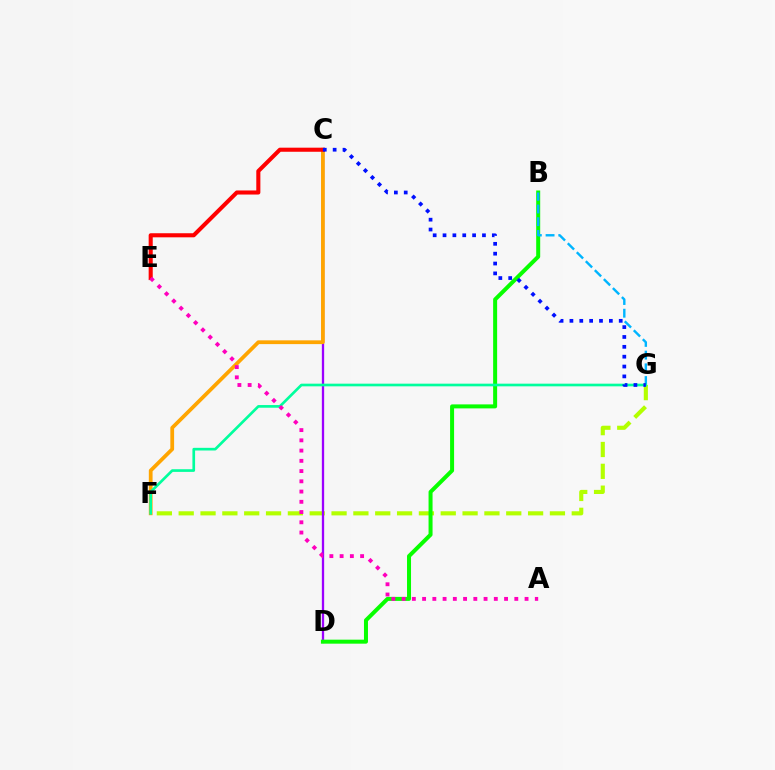{('F', 'G'): [{'color': '#b3ff00', 'line_style': 'dashed', 'thickness': 2.97}, {'color': '#00ff9d', 'line_style': 'solid', 'thickness': 1.92}], ('C', 'D'): [{'color': '#9b00ff', 'line_style': 'solid', 'thickness': 1.66}], ('C', 'F'): [{'color': '#ffa500', 'line_style': 'solid', 'thickness': 2.71}], ('B', 'D'): [{'color': '#08ff00', 'line_style': 'solid', 'thickness': 2.88}], ('B', 'G'): [{'color': '#00b5ff', 'line_style': 'dashed', 'thickness': 1.73}], ('C', 'E'): [{'color': '#ff0000', 'line_style': 'solid', 'thickness': 2.94}], ('A', 'E'): [{'color': '#ff00bd', 'line_style': 'dotted', 'thickness': 2.78}], ('C', 'G'): [{'color': '#0010ff', 'line_style': 'dotted', 'thickness': 2.68}]}